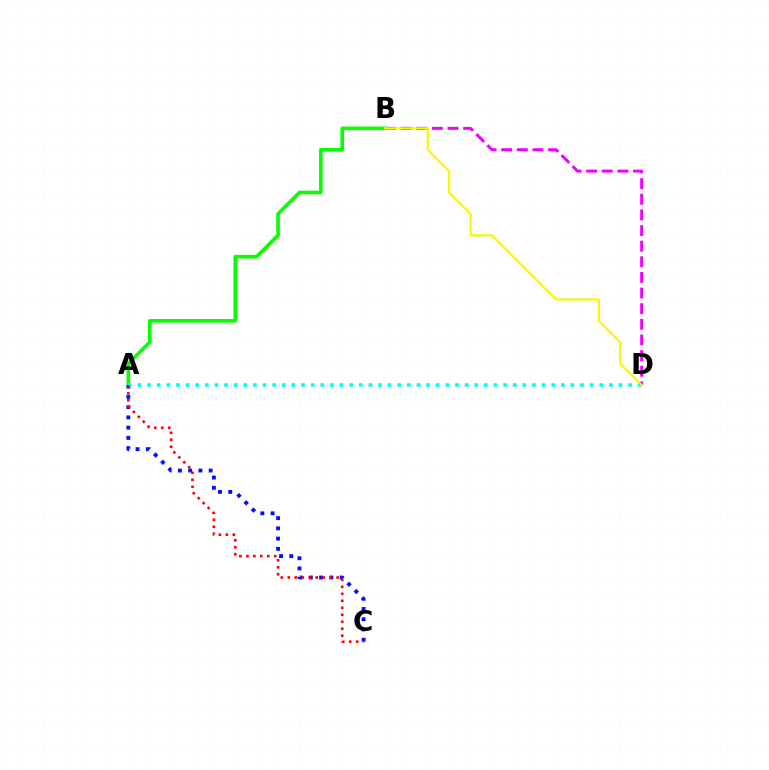{('B', 'D'): [{'color': '#ee00ff', 'line_style': 'dashed', 'thickness': 2.12}, {'color': '#fcf500', 'line_style': 'solid', 'thickness': 1.54}], ('A', 'B'): [{'color': '#08ff00', 'line_style': 'solid', 'thickness': 2.61}], ('A', 'C'): [{'color': '#0010ff', 'line_style': 'dotted', 'thickness': 2.78}, {'color': '#ff0000', 'line_style': 'dotted', 'thickness': 1.9}], ('A', 'D'): [{'color': '#00fff6', 'line_style': 'dotted', 'thickness': 2.61}]}